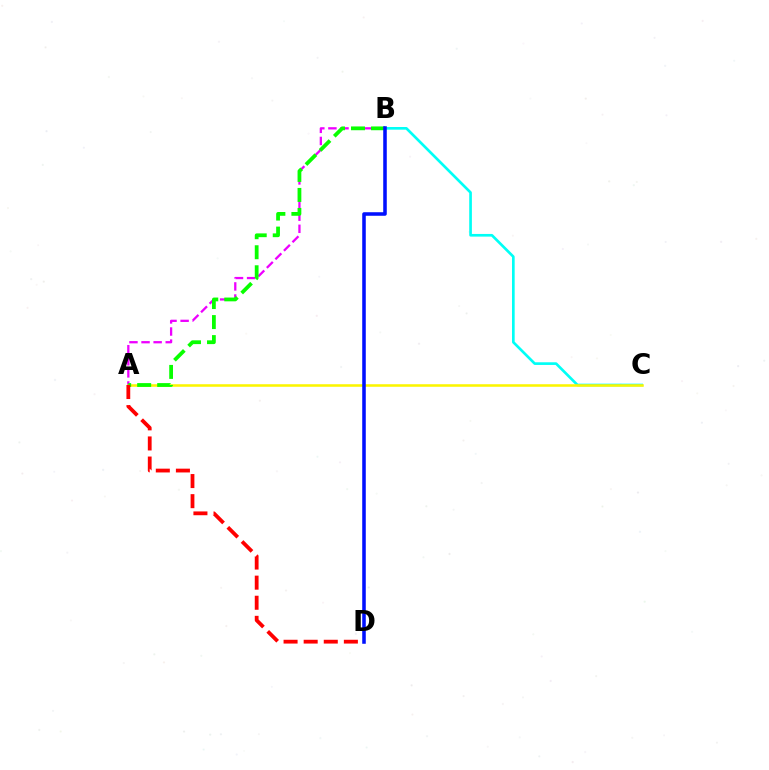{('A', 'B'): [{'color': '#ee00ff', 'line_style': 'dashed', 'thickness': 1.64}, {'color': '#08ff00', 'line_style': 'dashed', 'thickness': 2.72}], ('B', 'C'): [{'color': '#00fff6', 'line_style': 'solid', 'thickness': 1.92}], ('A', 'C'): [{'color': '#fcf500', 'line_style': 'solid', 'thickness': 1.84}], ('B', 'D'): [{'color': '#0010ff', 'line_style': 'solid', 'thickness': 2.55}], ('A', 'D'): [{'color': '#ff0000', 'line_style': 'dashed', 'thickness': 2.73}]}